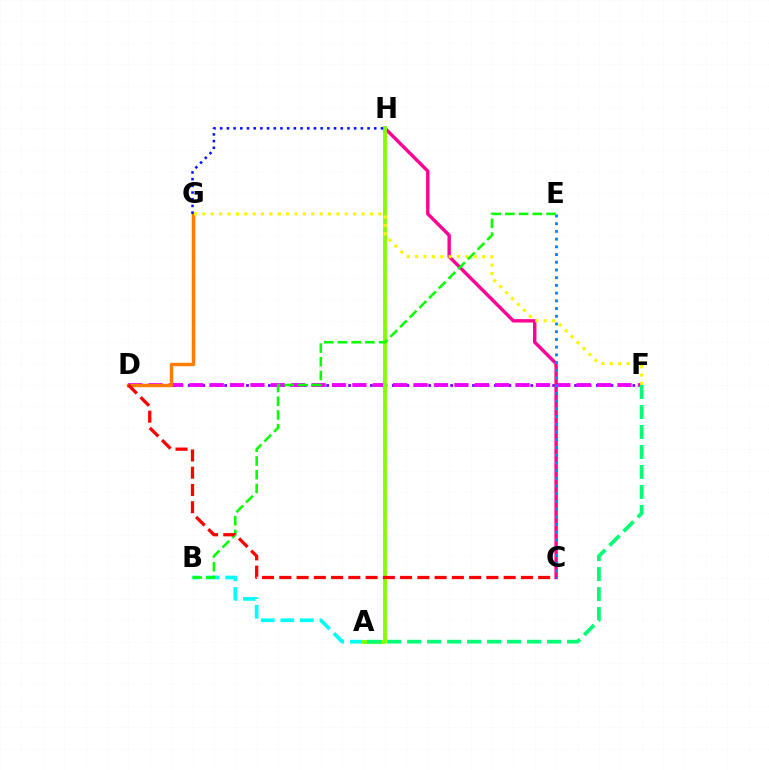{('D', 'F'): [{'color': '#7200ff', 'line_style': 'dotted', 'thickness': 1.98}, {'color': '#ee00ff', 'line_style': 'dashed', 'thickness': 2.77}], ('C', 'H'): [{'color': '#ff0094', 'line_style': 'solid', 'thickness': 2.45}], ('D', 'G'): [{'color': '#ff7c00', 'line_style': 'solid', 'thickness': 2.47}], ('A', 'B'): [{'color': '#00fff6', 'line_style': 'dashed', 'thickness': 2.66}], ('A', 'H'): [{'color': '#84ff00', 'line_style': 'solid', 'thickness': 2.8}], ('A', 'F'): [{'color': '#00ff74', 'line_style': 'dashed', 'thickness': 2.71}], ('C', 'E'): [{'color': '#008cff', 'line_style': 'dotted', 'thickness': 2.1}], ('G', 'H'): [{'color': '#0010ff', 'line_style': 'dotted', 'thickness': 1.82}], ('F', 'G'): [{'color': '#fcf500', 'line_style': 'dotted', 'thickness': 2.28}], ('B', 'E'): [{'color': '#08ff00', 'line_style': 'dashed', 'thickness': 1.86}], ('C', 'D'): [{'color': '#ff0000', 'line_style': 'dashed', 'thickness': 2.34}]}